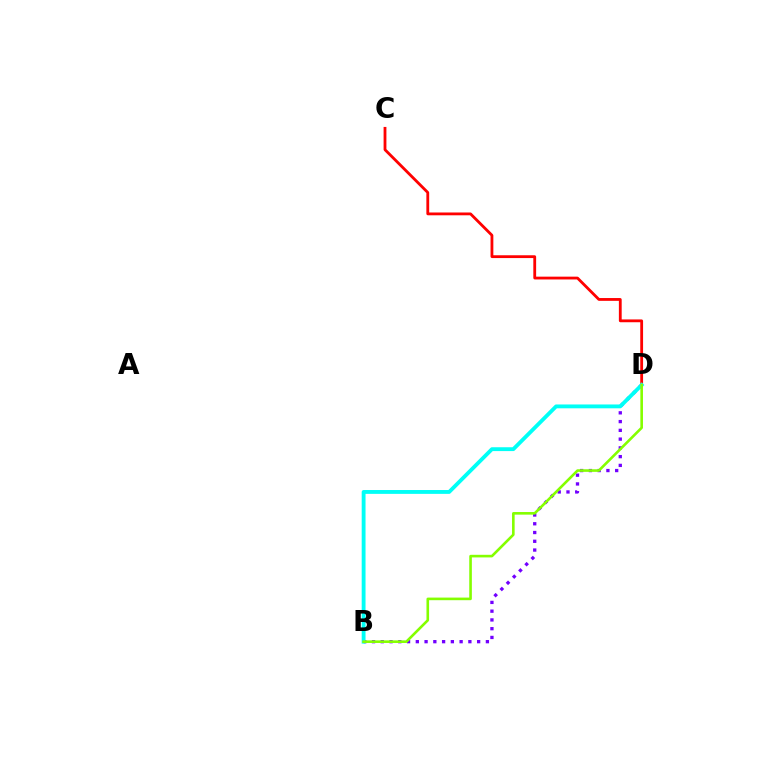{('B', 'D'): [{'color': '#7200ff', 'line_style': 'dotted', 'thickness': 2.38}, {'color': '#00fff6', 'line_style': 'solid', 'thickness': 2.77}, {'color': '#84ff00', 'line_style': 'solid', 'thickness': 1.88}], ('C', 'D'): [{'color': '#ff0000', 'line_style': 'solid', 'thickness': 2.02}]}